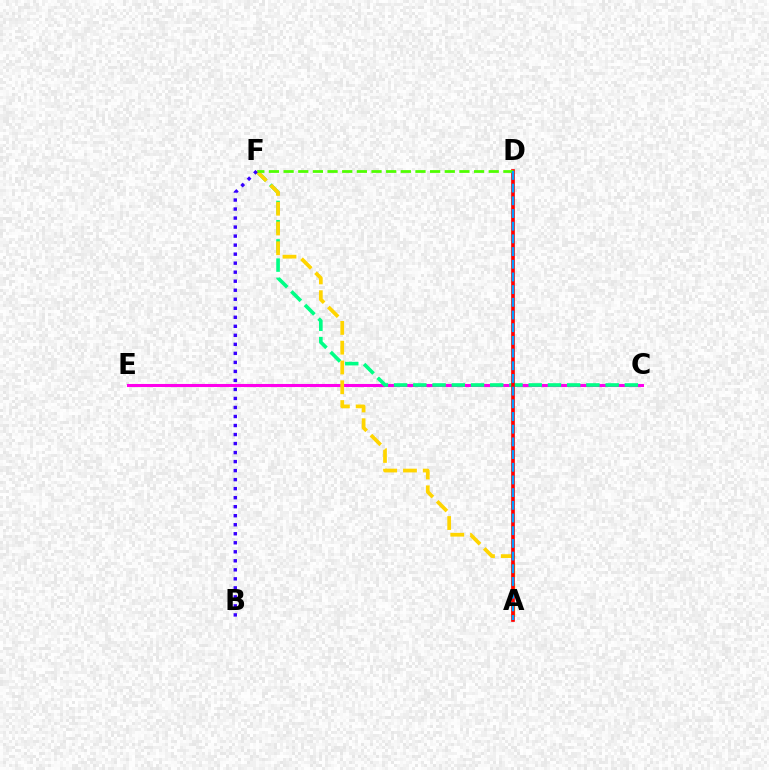{('C', 'E'): [{'color': '#ff00ed', 'line_style': 'solid', 'thickness': 2.21}], ('C', 'F'): [{'color': '#00ff86', 'line_style': 'dashed', 'thickness': 2.61}], ('A', 'F'): [{'color': '#ffd500', 'line_style': 'dashed', 'thickness': 2.69}], ('A', 'D'): [{'color': '#ff0000', 'line_style': 'solid', 'thickness': 2.64}, {'color': '#009eff', 'line_style': 'dashed', 'thickness': 1.72}], ('D', 'F'): [{'color': '#4fff00', 'line_style': 'dashed', 'thickness': 1.99}], ('B', 'F'): [{'color': '#3700ff', 'line_style': 'dotted', 'thickness': 2.45}]}